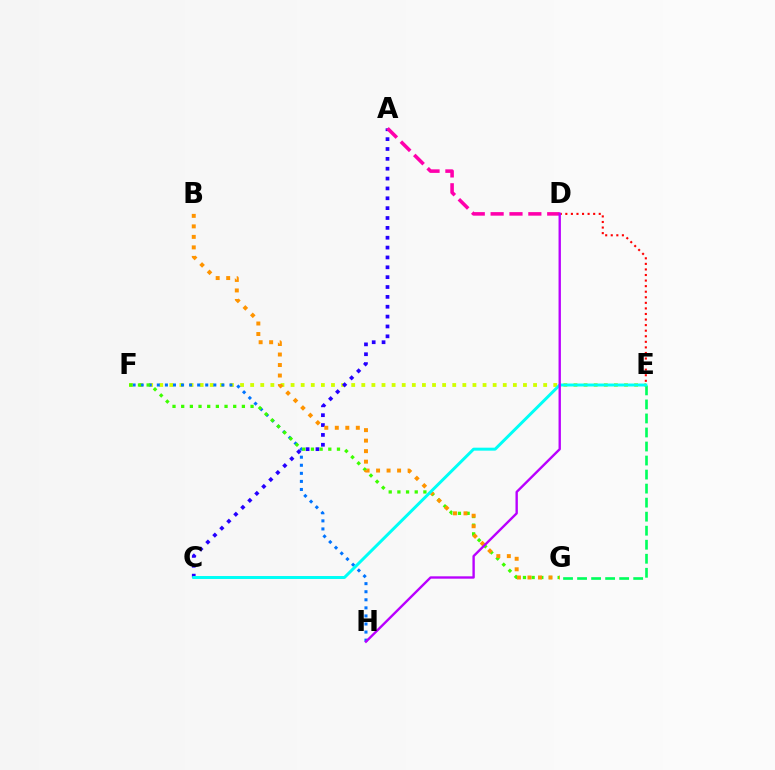{('E', 'F'): [{'color': '#d1ff00', 'line_style': 'dotted', 'thickness': 2.75}], ('F', 'H'): [{'color': '#0074ff', 'line_style': 'dotted', 'thickness': 2.19}], ('A', 'C'): [{'color': '#2500ff', 'line_style': 'dotted', 'thickness': 2.68}], ('D', 'E'): [{'color': '#ff0000', 'line_style': 'dotted', 'thickness': 1.51}], ('F', 'G'): [{'color': '#3dff00', 'line_style': 'dotted', 'thickness': 2.36}], ('A', 'D'): [{'color': '#ff00ac', 'line_style': 'dashed', 'thickness': 2.56}], ('E', 'G'): [{'color': '#00ff5c', 'line_style': 'dashed', 'thickness': 1.91}], ('B', 'G'): [{'color': '#ff9400', 'line_style': 'dotted', 'thickness': 2.85}], ('C', 'E'): [{'color': '#00fff6', 'line_style': 'solid', 'thickness': 2.14}], ('D', 'H'): [{'color': '#b900ff', 'line_style': 'solid', 'thickness': 1.71}]}